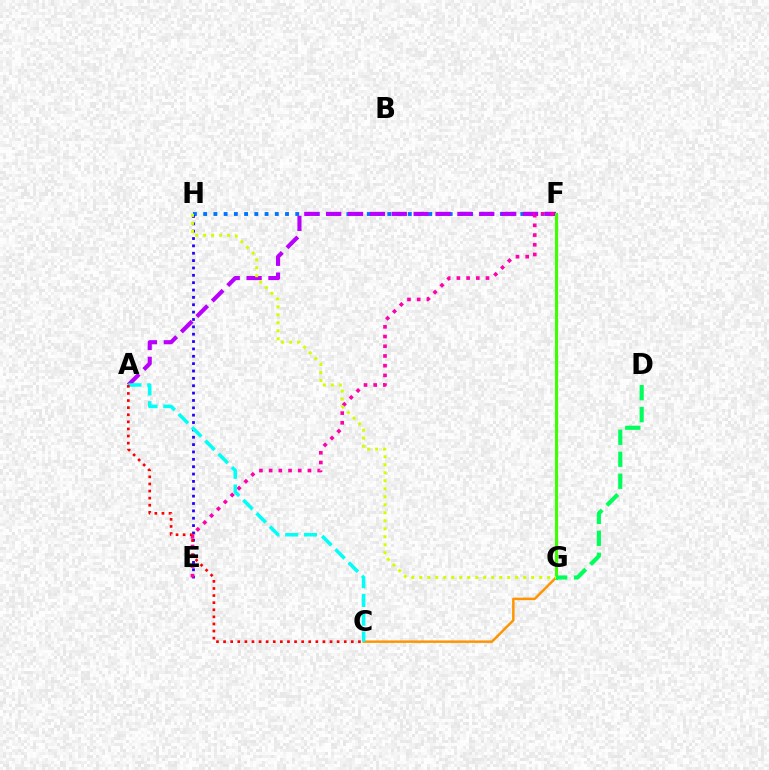{('F', 'H'): [{'color': '#0074ff', 'line_style': 'dotted', 'thickness': 2.78}], ('C', 'G'): [{'color': '#ff9400', 'line_style': 'solid', 'thickness': 1.76}], ('E', 'H'): [{'color': '#2500ff', 'line_style': 'dotted', 'thickness': 2.0}], ('A', 'F'): [{'color': '#b900ff', 'line_style': 'dashed', 'thickness': 2.97}], ('F', 'G'): [{'color': '#3dff00', 'line_style': 'solid', 'thickness': 2.24}], ('E', 'F'): [{'color': '#ff00ac', 'line_style': 'dotted', 'thickness': 2.64}], ('G', 'H'): [{'color': '#d1ff00', 'line_style': 'dotted', 'thickness': 2.17}], ('A', 'C'): [{'color': '#00fff6', 'line_style': 'dashed', 'thickness': 2.55}, {'color': '#ff0000', 'line_style': 'dotted', 'thickness': 1.93}], ('D', 'G'): [{'color': '#00ff5c', 'line_style': 'dashed', 'thickness': 2.99}]}